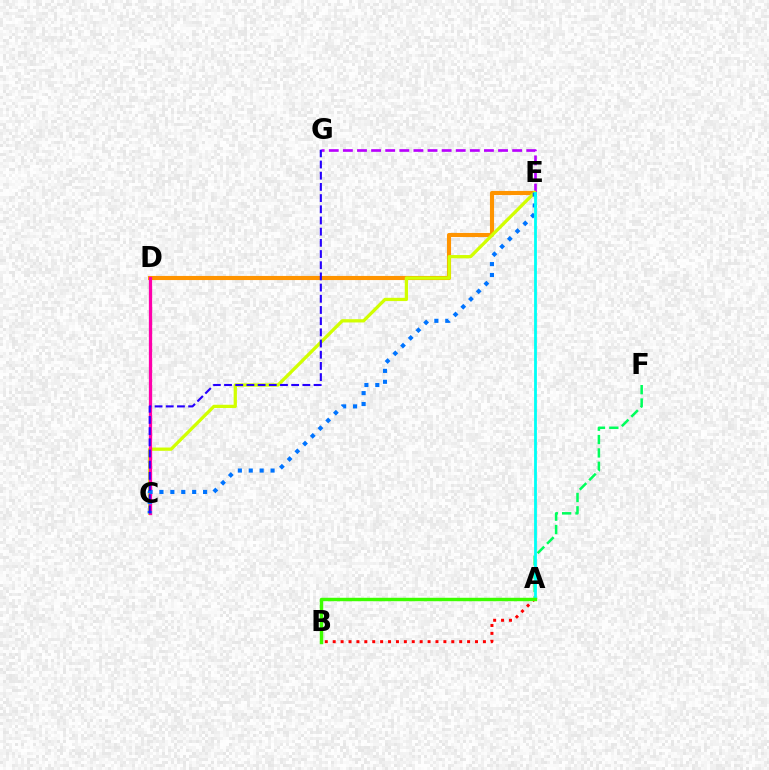{('D', 'E'): [{'color': '#ff9400', 'line_style': 'solid', 'thickness': 2.96}], ('A', 'B'): [{'color': '#ff0000', 'line_style': 'dotted', 'thickness': 2.15}, {'color': '#3dff00', 'line_style': 'solid', 'thickness': 2.48}], ('E', 'G'): [{'color': '#b900ff', 'line_style': 'dashed', 'thickness': 1.92}], ('C', 'E'): [{'color': '#d1ff00', 'line_style': 'solid', 'thickness': 2.35}, {'color': '#0074ff', 'line_style': 'dotted', 'thickness': 2.96}], ('C', 'D'): [{'color': '#ff00ac', 'line_style': 'solid', 'thickness': 2.36}], ('C', 'G'): [{'color': '#2500ff', 'line_style': 'dashed', 'thickness': 1.52}], ('A', 'F'): [{'color': '#00ff5c', 'line_style': 'dashed', 'thickness': 1.81}], ('A', 'E'): [{'color': '#00fff6', 'line_style': 'solid', 'thickness': 2.02}]}